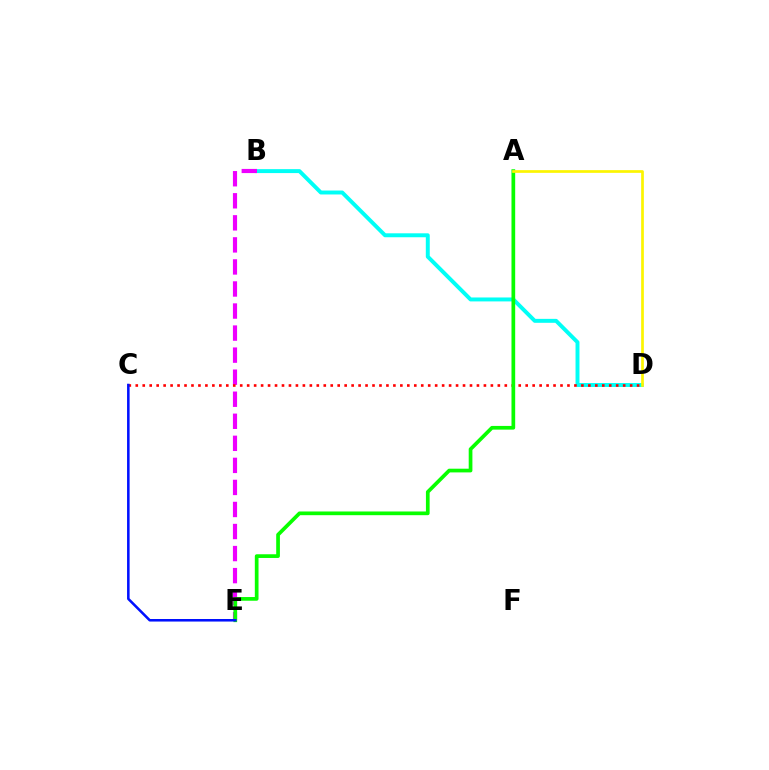{('B', 'D'): [{'color': '#00fff6', 'line_style': 'solid', 'thickness': 2.84}], ('B', 'E'): [{'color': '#ee00ff', 'line_style': 'dashed', 'thickness': 3.0}], ('C', 'D'): [{'color': '#ff0000', 'line_style': 'dotted', 'thickness': 1.89}], ('A', 'E'): [{'color': '#08ff00', 'line_style': 'solid', 'thickness': 2.67}], ('C', 'E'): [{'color': '#0010ff', 'line_style': 'solid', 'thickness': 1.84}], ('A', 'D'): [{'color': '#fcf500', 'line_style': 'solid', 'thickness': 1.95}]}